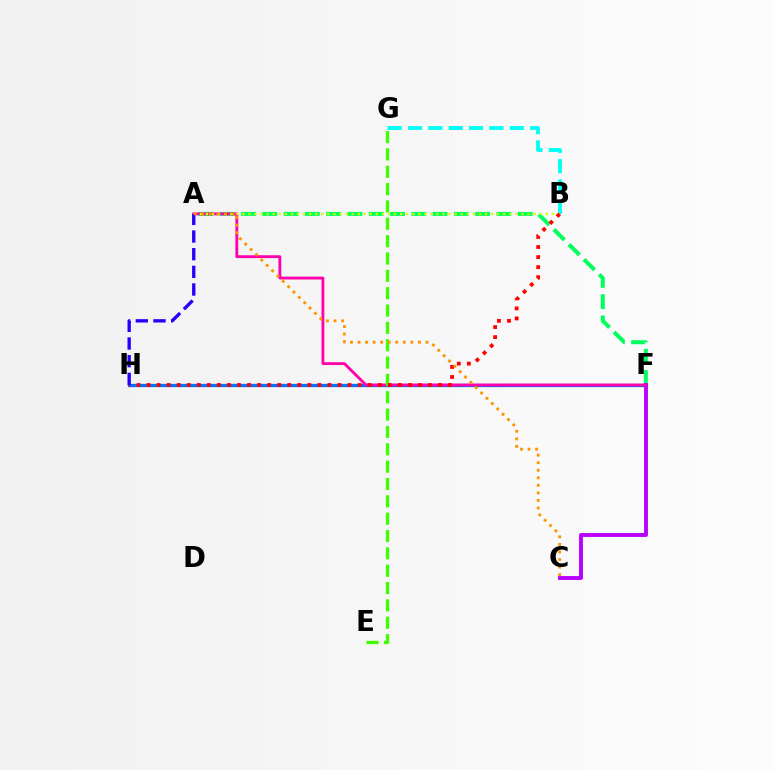{('B', 'G'): [{'color': '#00fff6', 'line_style': 'dashed', 'thickness': 2.77}], ('A', 'F'): [{'color': '#00ff5c', 'line_style': 'dashed', 'thickness': 2.89}, {'color': '#ff00ac', 'line_style': 'solid', 'thickness': 2.05}], ('F', 'H'): [{'color': '#0074ff', 'line_style': 'solid', 'thickness': 2.36}], ('C', 'F'): [{'color': '#b900ff', 'line_style': 'solid', 'thickness': 2.8}], ('E', 'G'): [{'color': '#3dff00', 'line_style': 'dashed', 'thickness': 2.36}], ('A', 'B'): [{'color': '#d1ff00', 'line_style': 'dotted', 'thickness': 1.65}], ('B', 'H'): [{'color': '#ff0000', 'line_style': 'dotted', 'thickness': 2.73}], ('A', 'H'): [{'color': '#2500ff', 'line_style': 'dashed', 'thickness': 2.4}], ('A', 'C'): [{'color': '#ff9400', 'line_style': 'dotted', 'thickness': 2.05}]}